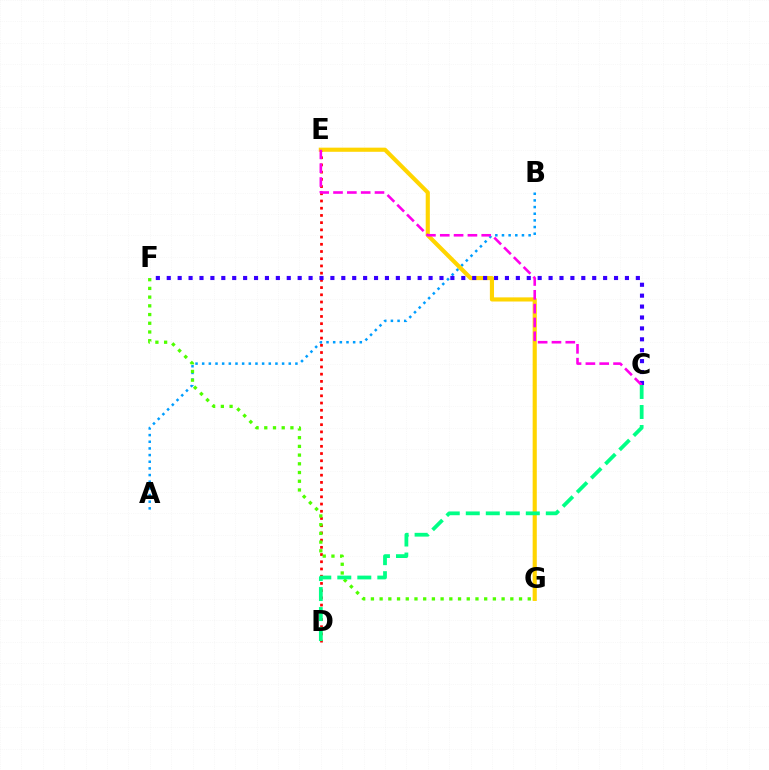{('A', 'B'): [{'color': '#009eff', 'line_style': 'dotted', 'thickness': 1.81}], ('D', 'E'): [{'color': '#ff0000', 'line_style': 'dotted', 'thickness': 1.96}], ('F', 'G'): [{'color': '#4fff00', 'line_style': 'dotted', 'thickness': 2.37}], ('E', 'G'): [{'color': '#ffd500', 'line_style': 'solid', 'thickness': 2.97}], ('C', 'F'): [{'color': '#3700ff', 'line_style': 'dotted', 'thickness': 2.96}], ('C', 'E'): [{'color': '#ff00ed', 'line_style': 'dashed', 'thickness': 1.88}], ('C', 'D'): [{'color': '#00ff86', 'line_style': 'dashed', 'thickness': 2.72}]}